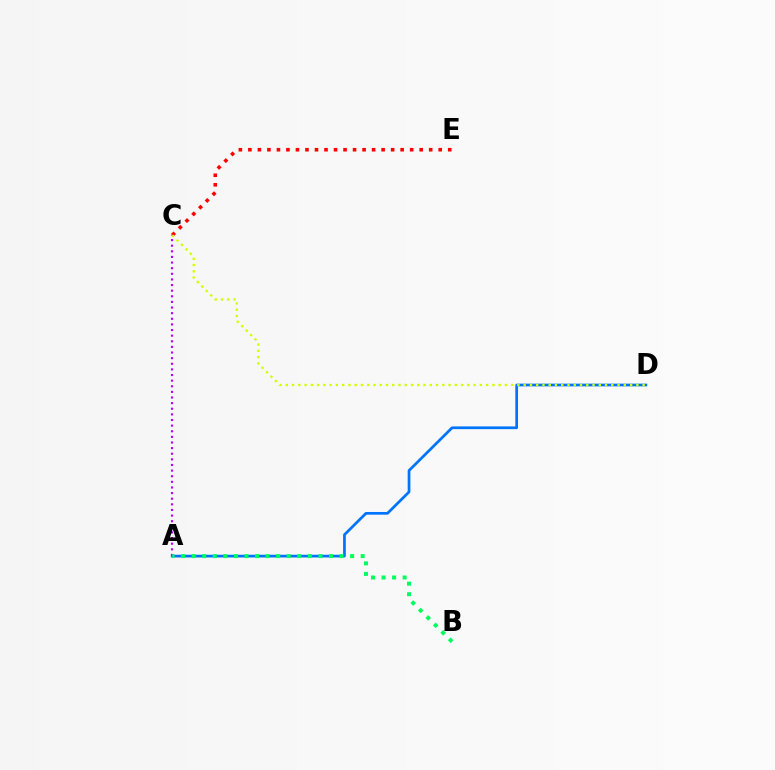{('A', 'D'): [{'color': '#0074ff', 'line_style': 'solid', 'thickness': 1.96}], ('C', 'E'): [{'color': '#ff0000', 'line_style': 'dotted', 'thickness': 2.59}], ('A', 'C'): [{'color': '#b900ff', 'line_style': 'dotted', 'thickness': 1.53}], ('A', 'B'): [{'color': '#00ff5c', 'line_style': 'dotted', 'thickness': 2.87}], ('C', 'D'): [{'color': '#d1ff00', 'line_style': 'dotted', 'thickness': 1.7}]}